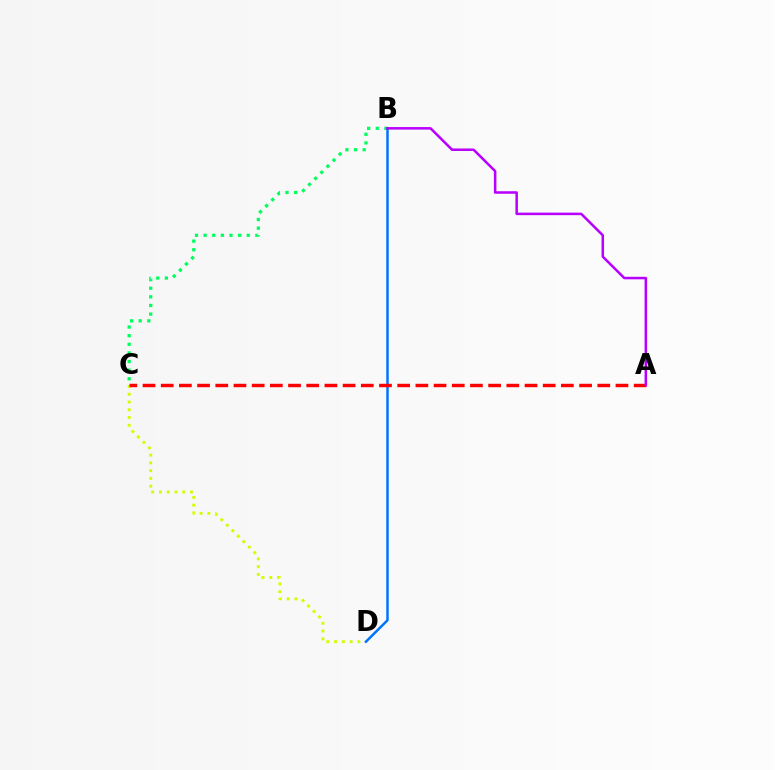{('C', 'D'): [{'color': '#d1ff00', 'line_style': 'dotted', 'thickness': 2.11}], ('B', 'C'): [{'color': '#00ff5c', 'line_style': 'dotted', 'thickness': 2.34}], ('B', 'D'): [{'color': '#0074ff', 'line_style': 'solid', 'thickness': 1.79}], ('A', 'C'): [{'color': '#ff0000', 'line_style': 'dashed', 'thickness': 2.47}], ('A', 'B'): [{'color': '#b900ff', 'line_style': 'solid', 'thickness': 1.82}]}